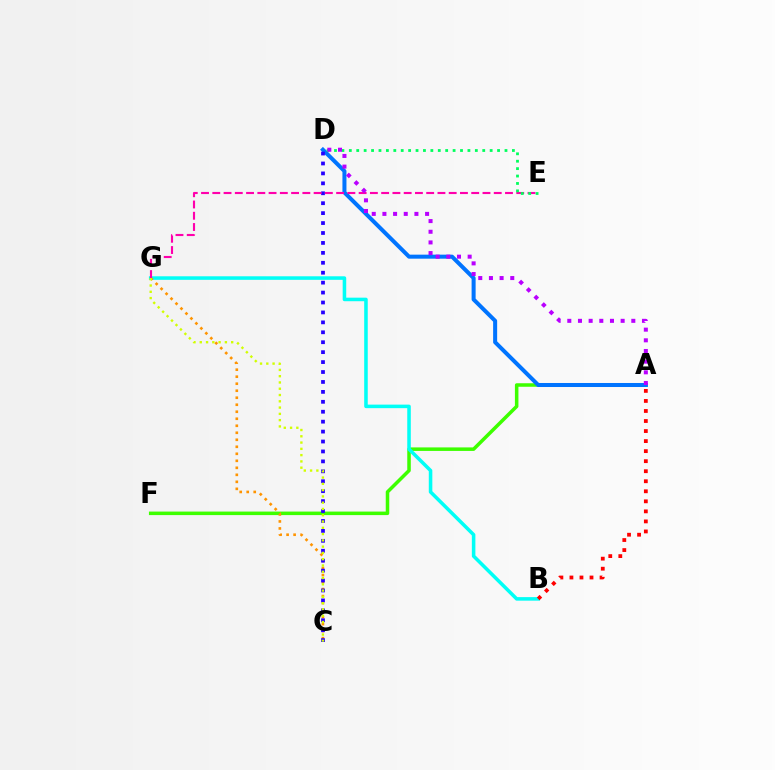{('A', 'F'): [{'color': '#3dff00', 'line_style': 'solid', 'thickness': 2.53}], ('B', 'G'): [{'color': '#00fff6', 'line_style': 'solid', 'thickness': 2.55}], ('A', 'D'): [{'color': '#0074ff', 'line_style': 'solid', 'thickness': 2.89}, {'color': '#b900ff', 'line_style': 'dotted', 'thickness': 2.9}], ('A', 'B'): [{'color': '#ff0000', 'line_style': 'dotted', 'thickness': 2.73}], ('C', 'G'): [{'color': '#ff9400', 'line_style': 'dotted', 'thickness': 1.9}, {'color': '#d1ff00', 'line_style': 'dotted', 'thickness': 1.71}], ('C', 'D'): [{'color': '#2500ff', 'line_style': 'dotted', 'thickness': 2.7}], ('E', 'G'): [{'color': '#ff00ac', 'line_style': 'dashed', 'thickness': 1.53}], ('D', 'E'): [{'color': '#00ff5c', 'line_style': 'dotted', 'thickness': 2.01}]}